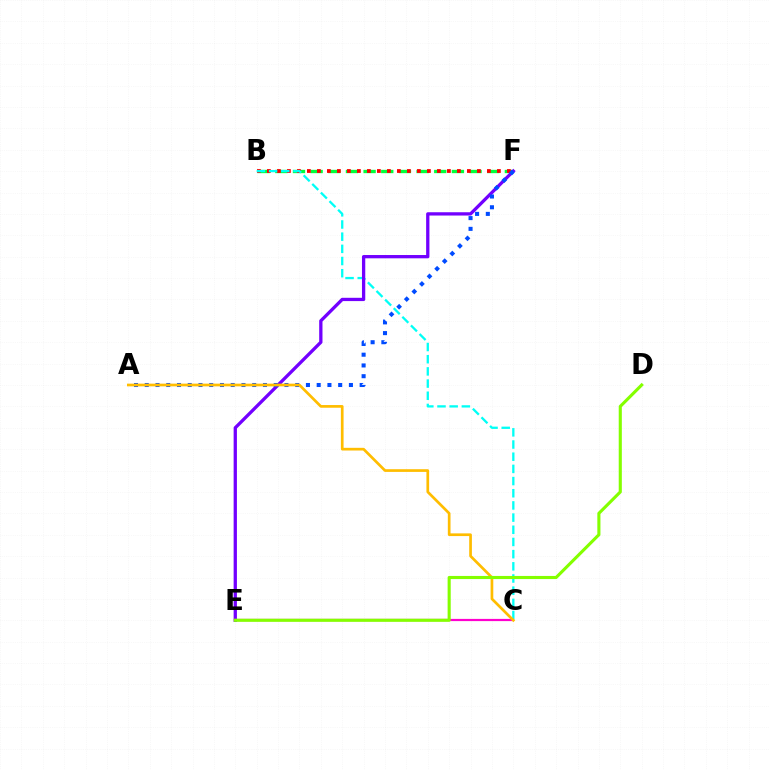{('B', 'F'): [{'color': '#00ff39', 'line_style': 'dashed', 'thickness': 2.4}, {'color': '#ff0000', 'line_style': 'dotted', 'thickness': 2.72}], ('B', 'C'): [{'color': '#00fff6', 'line_style': 'dashed', 'thickness': 1.65}], ('E', 'F'): [{'color': '#7200ff', 'line_style': 'solid', 'thickness': 2.37}], ('A', 'F'): [{'color': '#004bff', 'line_style': 'dotted', 'thickness': 2.92}], ('C', 'E'): [{'color': '#ff00cf', 'line_style': 'solid', 'thickness': 1.59}], ('A', 'C'): [{'color': '#ffbd00', 'line_style': 'solid', 'thickness': 1.94}], ('D', 'E'): [{'color': '#84ff00', 'line_style': 'solid', 'thickness': 2.24}]}